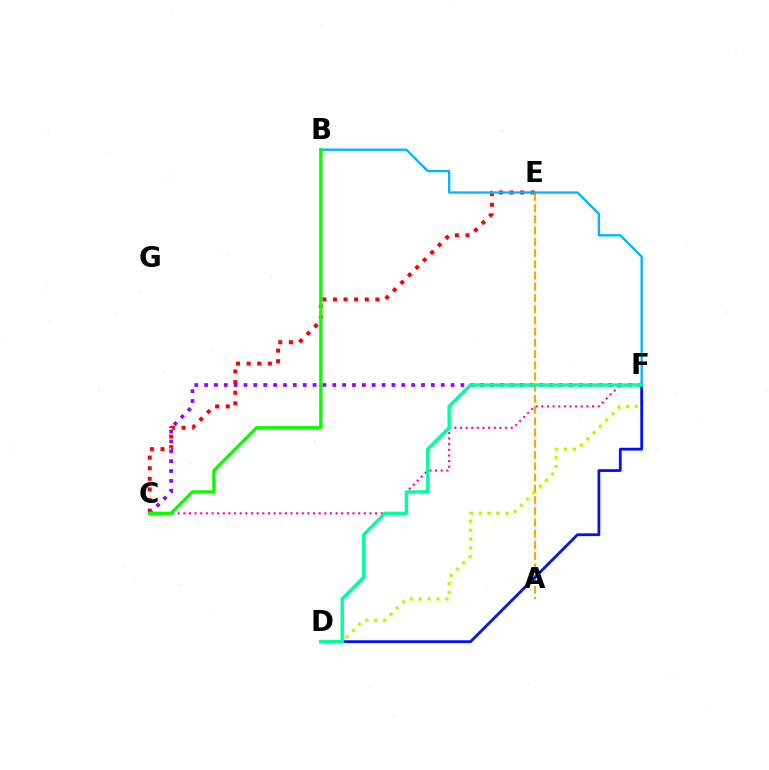{('C', 'F'): [{'color': '#ff00bd', 'line_style': 'dotted', 'thickness': 1.53}, {'color': '#9b00ff', 'line_style': 'dotted', 'thickness': 2.68}], ('C', 'E'): [{'color': '#ff0000', 'line_style': 'dotted', 'thickness': 2.88}], ('A', 'E'): [{'color': '#ffa500', 'line_style': 'dashed', 'thickness': 1.52}], ('D', 'F'): [{'color': '#b3ff00', 'line_style': 'dotted', 'thickness': 2.41}, {'color': '#0010ff', 'line_style': 'solid', 'thickness': 2.0}, {'color': '#00ff9d', 'line_style': 'solid', 'thickness': 2.45}], ('B', 'F'): [{'color': '#00b5ff', 'line_style': 'solid', 'thickness': 1.67}], ('B', 'C'): [{'color': '#08ff00', 'line_style': 'solid', 'thickness': 2.43}]}